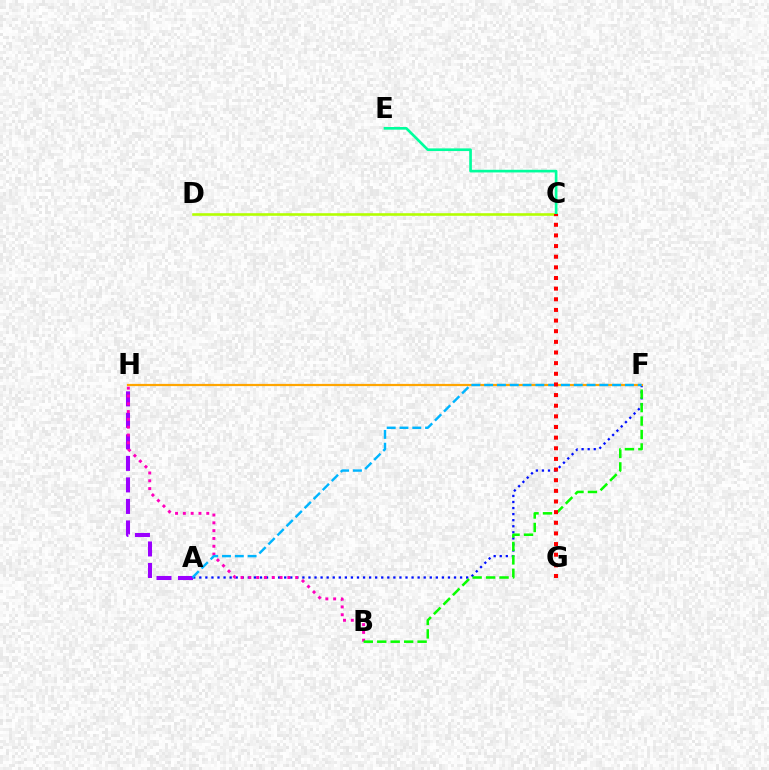{('A', 'F'): [{'color': '#0010ff', 'line_style': 'dotted', 'thickness': 1.65}, {'color': '#00b5ff', 'line_style': 'dashed', 'thickness': 1.74}], ('A', 'H'): [{'color': '#9b00ff', 'line_style': 'dashed', 'thickness': 2.92}], ('B', 'H'): [{'color': '#ff00bd', 'line_style': 'dotted', 'thickness': 2.12}], ('B', 'F'): [{'color': '#08ff00', 'line_style': 'dashed', 'thickness': 1.83}], ('F', 'H'): [{'color': '#ffa500', 'line_style': 'solid', 'thickness': 1.6}], ('C', 'D'): [{'color': '#b3ff00', 'line_style': 'solid', 'thickness': 1.87}], ('C', 'E'): [{'color': '#00ff9d', 'line_style': 'solid', 'thickness': 1.92}], ('C', 'G'): [{'color': '#ff0000', 'line_style': 'dotted', 'thickness': 2.89}]}